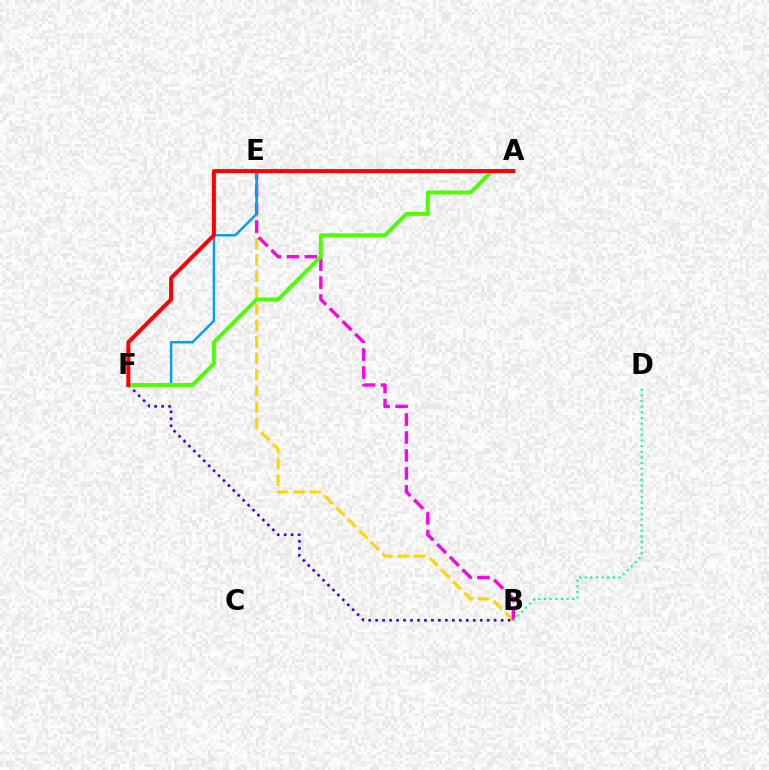{('B', 'E'): [{'color': '#ffd500', 'line_style': 'dashed', 'thickness': 2.22}, {'color': '#ff00ed', 'line_style': 'dashed', 'thickness': 2.44}], ('B', 'F'): [{'color': '#3700ff', 'line_style': 'dotted', 'thickness': 1.89}], ('E', 'F'): [{'color': '#009eff', 'line_style': 'solid', 'thickness': 1.77}], ('B', 'D'): [{'color': '#00ff86', 'line_style': 'dotted', 'thickness': 1.53}], ('A', 'F'): [{'color': '#4fff00', 'line_style': 'solid', 'thickness': 2.83}, {'color': '#ff0000', 'line_style': 'solid', 'thickness': 2.9}]}